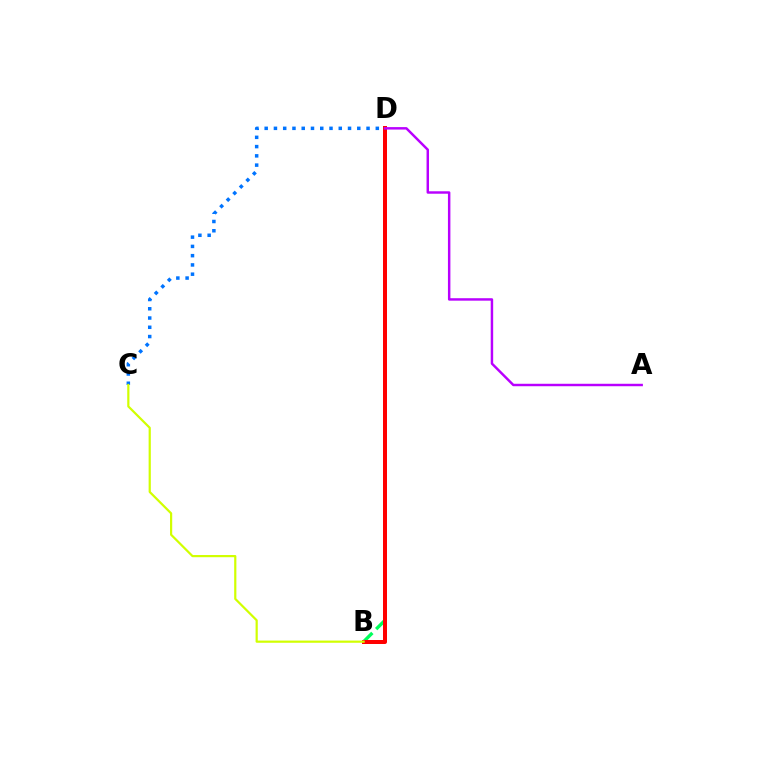{('B', 'D'): [{'color': '#00ff5c', 'line_style': 'dashed', 'thickness': 2.41}, {'color': '#ff0000', 'line_style': 'solid', 'thickness': 2.87}], ('C', 'D'): [{'color': '#0074ff', 'line_style': 'dotted', 'thickness': 2.52}], ('B', 'C'): [{'color': '#d1ff00', 'line_style': 'solid', 'thickness': 1.59}], ('A', 'D'): [{'color': '#b900ff', 'line_style': 'solid', 'thickness': 1.77}]}